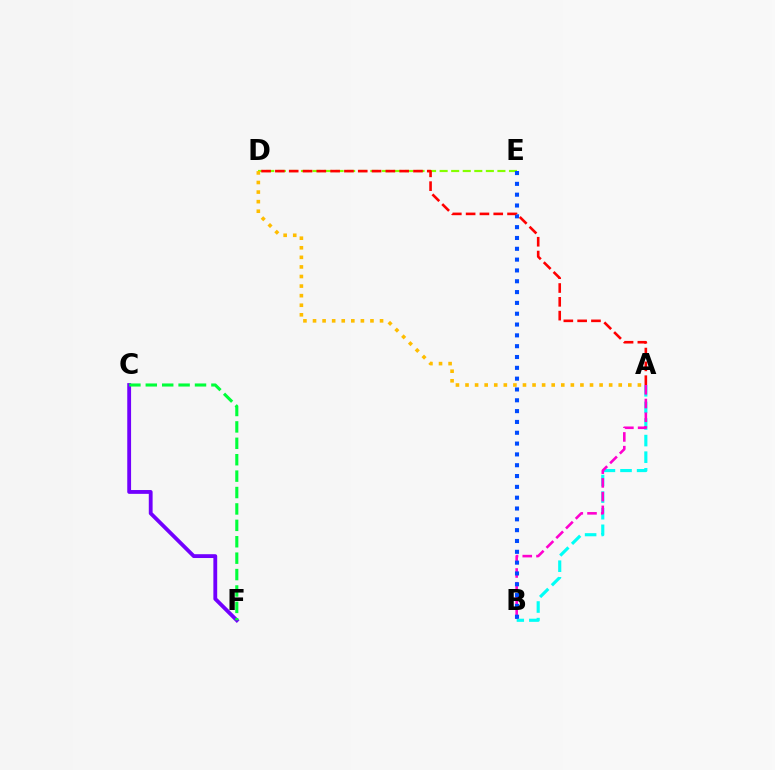{('D', 'E'): [{'color': '#84ff00', 'line_style': 'dashed', 'thickness': 1.57}], ('A', 'B'): [{'color': '#00fff6', 'line_style': 'dashed', 'thickness': 2.25}, {'color': '#ff00cf', 'line_style': 'dashed', 'thickness': 1.87}], ('A', 'D'): [{'color': '#ffbd00', 'line_style': 'dotted', 'thickness': 2.6}, {'color': '#ff0000', 'line_style': 'dashed', 'thickness': 1.88}], ('C', 'F'): [{'color': '#7200ff', 'line_style': 'solid', 'thickness': 2.75}, {'color': '#00ff39', 'line_style': 'dashed', 'thickness': 2.23}], ('B', 'E'): [{'color': '#004bff', 'line_style': 'dotted', 'thickness': 2.94}]}